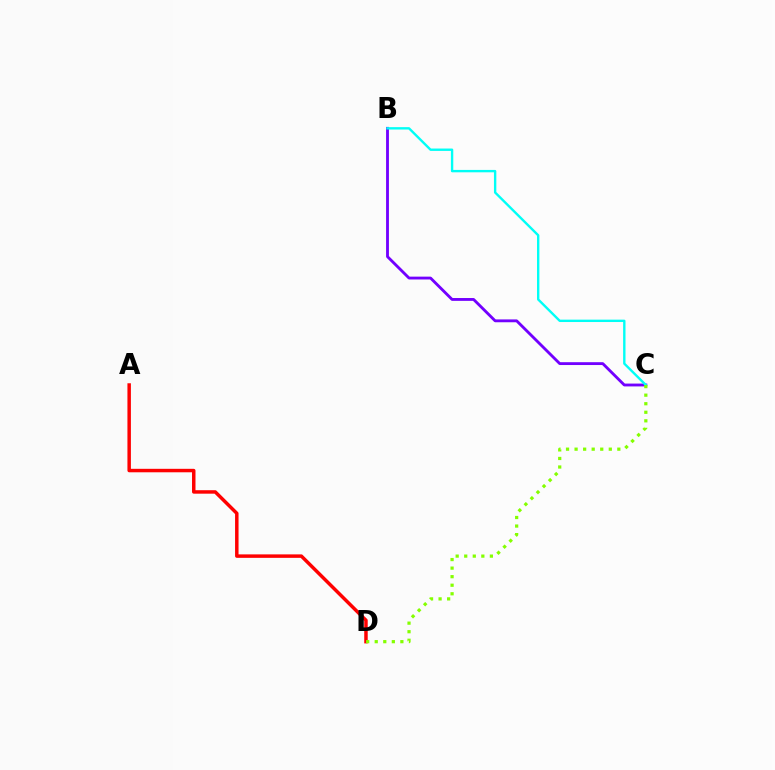{('B', 'C'): [{'color': '#7200ff', 'line_style': 'solid', 'thickness': 2.05}, {'color': '#00fff6', 'line_style': 'solid', 'thickness': 1.71}], ('A', 'D'): [{'color': '#ff0000', 'line_style': 'solid', 'thickness': 2.5}], ('C', 'D'): [{'color': '#84ff00', 'line_style': 'dotted', 'thickness': 2.32}]}